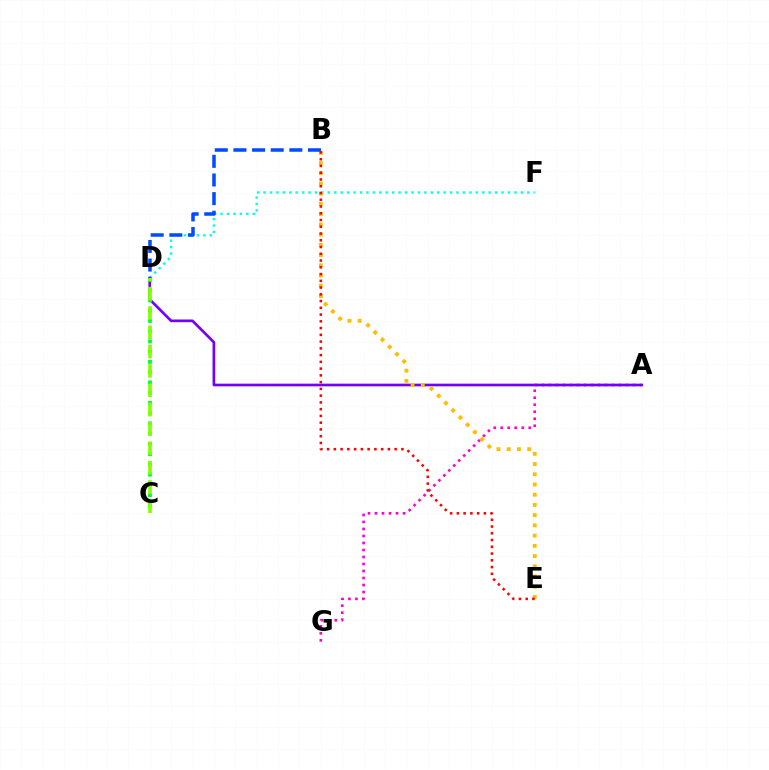{('A', 'G'): [{'color': '#ff00cf', 'line_style': 'dotted', 'thickness': 1.9}], ('D', 'F'): [{'color': '#00fff6', 'line_style': 'dotted', 'thickness': 1.75}], ('A', 'D'): [{'color': '#7200ff', 'line_style': 'solid', 'thickness': 1.94}], ('C', 'D'): [{'color': '#00ff39', 'line_style': 'dotted', 'thickness': 2.78}, {'color': '#84ff00', 'line_style': 'dashed', 'thickness': 2.63}], ('B', 'E'): [{'color': '#ffbd00', 'line_style': 'dotted', 'thickness': 2.78}, {'color': '#ff0000', 'line_style': 'dotted', 'thickness': 1.84}], ('B', 'D'): [{'color': '#004bff', 'line_style': 'dashed', 'thickness': 2.53}]}